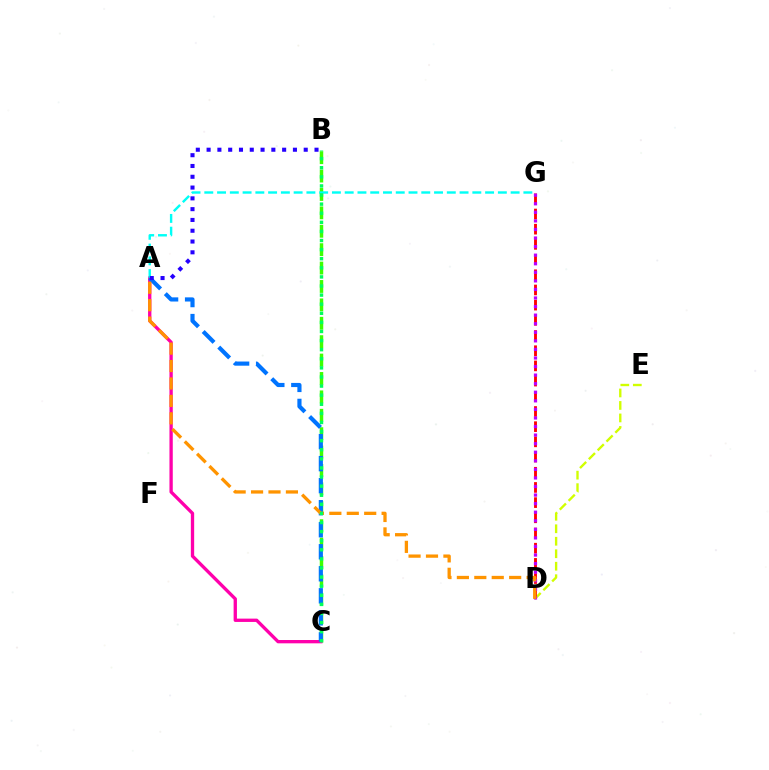{('D', 'E'): [{'color': '#d1ff00', 'line_style': 'dashed', 'thickness': 1.7}], ('B', 'C'): [{'color': '#3dff00', 'line_style': 'dashed', 'thickness': 2.5}, {'color': '#00ff5c', 'line_style': 'dotted', 'thickness': 2.47}], ('A', 'C'): [{'color': '#ff00ac', 'line_style': 'solid', 'thickness': 2.39}, {'color': '#0074ff', 'line_style': 'dashed', 'thickness': 2.99}], ('D', 'G'): [{'color': '#ff0000', 'line_style': 'dashed', 'thickness': 2.06}, {'color': '#b900ff', 'line_style': 'dotted', 'thickness': 2.33}], ('A', 'G'): [{'color': '#00fff6', 'line_style': 'dashed', 'thickness': 1.73}], ('A', 'B'): [{'color': '#2500ff', 'line_style': 'dotted', 'thickness': 2.93}], ('A', 'D'): [{'color': '#ff9400', 'line_style': 'dashed', 'thickness': 2.37}]}